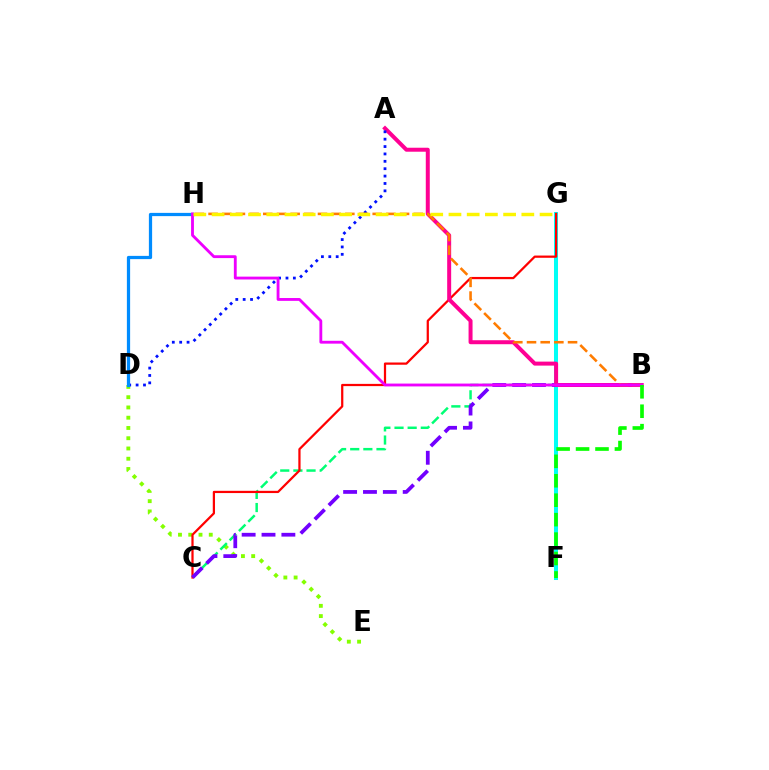{('D', 'E'): [{'color': '#84ff00', 'line_style': 'dotted', 'thickness': 2.79}], ('F', 'G'): [{'color': '#00fff6', 'line_style': 'solid', 'thickness': 2.89}], ('B', 'C'): [{'color': '#00ff74', 'line_style': 'dashed', 'thickness': 1.78}, {'color': '#7200ff', 'line_style': 'dashed', 'thickness': 2.7}], ('C', 'G'): [{'color': '#ff0000', 'line_style': 'solid', 'thickness': 1.61}], ('A', 'B'): [{'color': '#ff0094', 'line_style': 'solid', 'thickness': 2.87}], ('A', 'D'): [{'color': '#0010ff', 'line_style': 'dotted', 'thickness': 2.01}], ('B', 'H'): [{'color': '#ff7c00', 'line_style': 'dashed', 'thickness': 1.86}, {'color': '#ee00ff', 'line_style': 'solid', 'thickness': 2.05}], ('D', 'H'): [{'color': '#008cff', 'line_style': 'solid', 'thickness': 2.33}], ('G', 'H'): [{'color': '#fcf500', 'line_style': 'dashed', 'thickness': 2.48}], ('B', 'F'): [{'color': '#08ff00', 'line_style': 'dashed', 'thickness': 2.64}]}